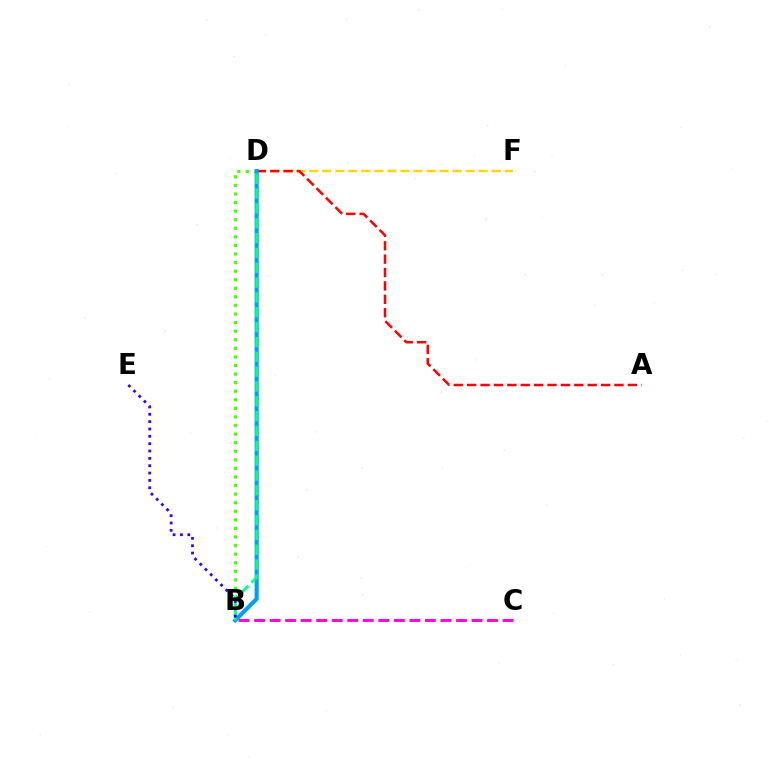{('B', 'D'): [{'color': '#4fff00', 'line_style': 'dotted', 'thickness': 2.33}, {'color': '#009eff', 'line_style': 'solid', 'thickness': 2.95}, {'color': '#00ff86', 'line_style': 'dashed', 'thickness': 2.02}], ('B', 'C'): [{'color': '#ff00ed', 'line_style': 'dashed', 'thickness': 2.11}], ('D', 'F'): [{'color': '#ffd500', 'line_style': 'dashed', 'thickness': 1.77}], ('A', 'D'): [{'color': '#ff0000', 'line_style': 'dashed', 'thickness': 1.82}], ('B', 'E'): [{'color': '#3700ff', 'line_style': 'dotted', 'thickness': 2.0}]}